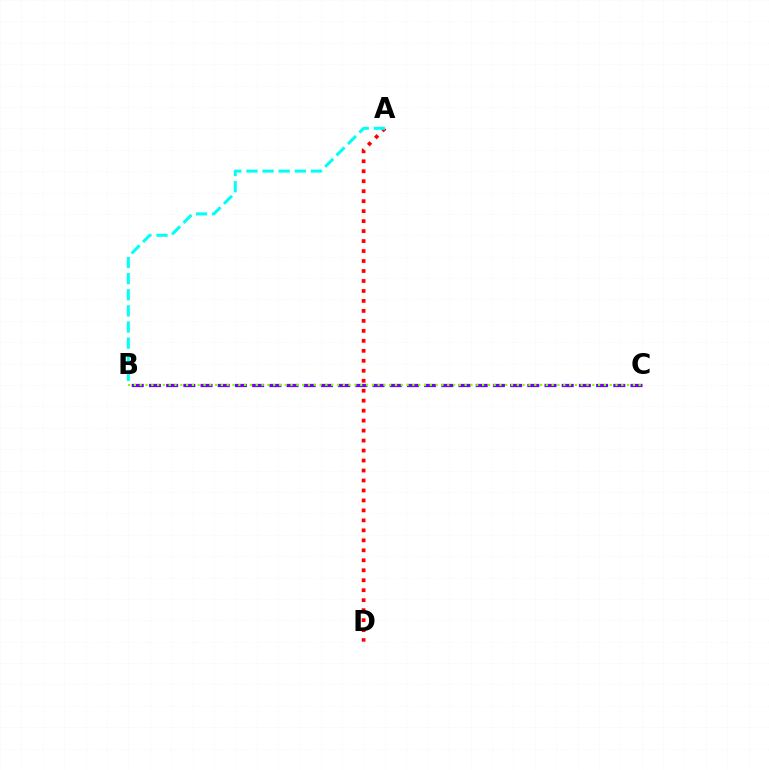{('B', 'C'): [{'color': '#7200ff', 'line_style': 'dashed', 'thickness': 2.34}, {'color': '#84ff00', 'line_style': 'dotted', 'thickness': 1.58}], ('A', 'D'): [{'color': '#ff0000', 'line_style': 'dotted', 'thickness': 2.71}], ('A', 'B'): [{'color': '#00fff6', 'line_style': 'dashed', 'thickness': 2.19}]}